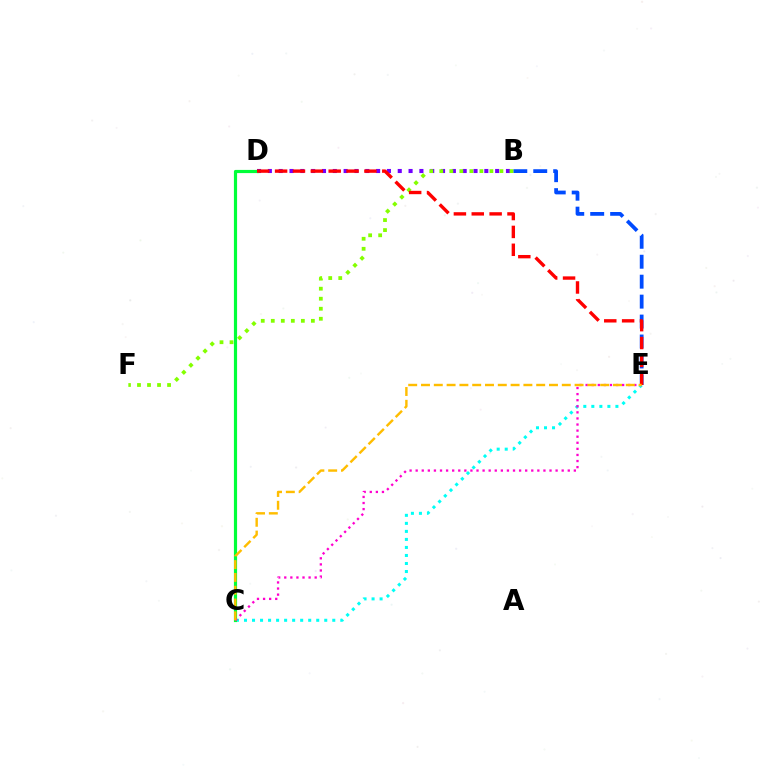{('B', 'E'): [{'color': '#004bff', 'line_style': 'dashed', 'thickness': 2.71}], ('B', 'D'): [{'color': '#7200ff', 'line_style': 'dotted', 'thickness': 2.94}], ('C', 'E'): [{'color': '#00fff6', 'line_style': 'dotted', 'thickness': 2.18}, {'color': '#ff00cf', 'line_style': 'dotted', 'thickness': 1.65}, {'color': '#ffbd00', 'line_style': 'dashed', 'thickness': 1.74}], ('C', 'D'): [{'color': '#00ff39', 'line_style': 'solid', 'thickness': 2.29}], ('B', 'F'): [{'color': '#84ff00', 'line_style': 'dotted', 'thickness': 2.72}], ('D', 'E'): [{'color': '#ff0000', 'line_style': 'dashed', 'thickness': 2.43}]}